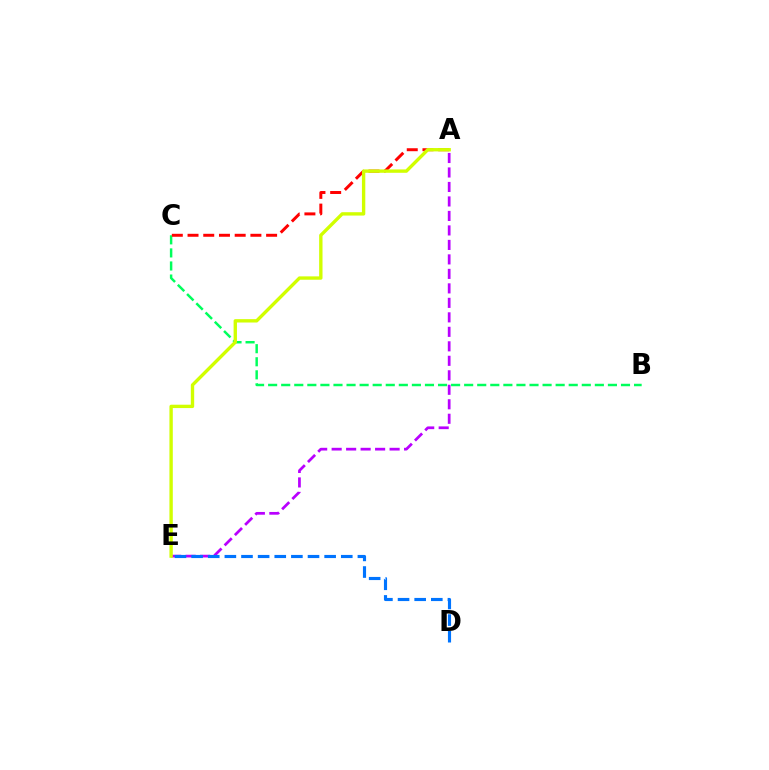{('B', 'C'): [{'color': '#00ff5c', 'line_style': 'dashed', 'thickness': 1.78}], ('A', 'C'): [{'color': '#ff0000', 'line_style': 'dashed', 'thickness': 2.14}], ('A', 'E'): [{'color': '#b900ff', 'line_style': 'dashed', 'thickness': 1.97}, {'color': '#d1ff00', 'line_style': 'solid', 'thickness': 2.42}], ('D', 'E'): [{'color': '#0074ff', 'line_style': 'dashed', 'thickness': 2.26}]}